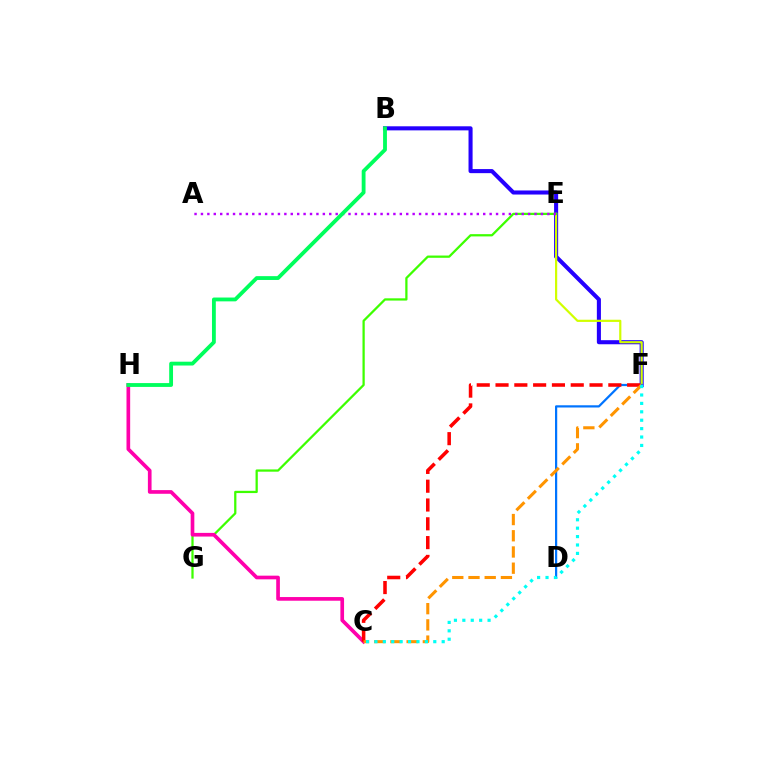{('B', 'F'): [{'color': '#2500ff', 'line_style': 'solid', 'thickness': 2.93}], ('E', 'F'): [{'color': '#d1ff00', 'line_style': 'solid', 'thickness': 1.58}], ('E', 'G'): [{'color': '#3dff00', 'line_style': 'solid', 'thickness': 1.63}], ('C', 'H'): [{'color': '#ff00ac', 'line_style': 'solid', 'thickness': 2.64}], ('A', 'E'): [{'color': '#b900ff', 'line_style': 'dotted', 'thickness': 1.74}], ('D', 'F'): [{'color': '#0074ff', 'line_style': 'solid', 'thickness': 1.6}], ('C', 'F'): [{'color': '#ff0000', 'line_style': 'dashed', 'thickness': 2.55}, {'color': '#ff9400', 'line_style': 'dashed', 'thickness': 2.2}, {'color': '#00fff6', 'line_style': 'dotted', 'thickness': 2.28}], ('B', 'H'): [{'color': '#00ff5c', 'line_style': 'solid', 'thickness': 2.76}]}